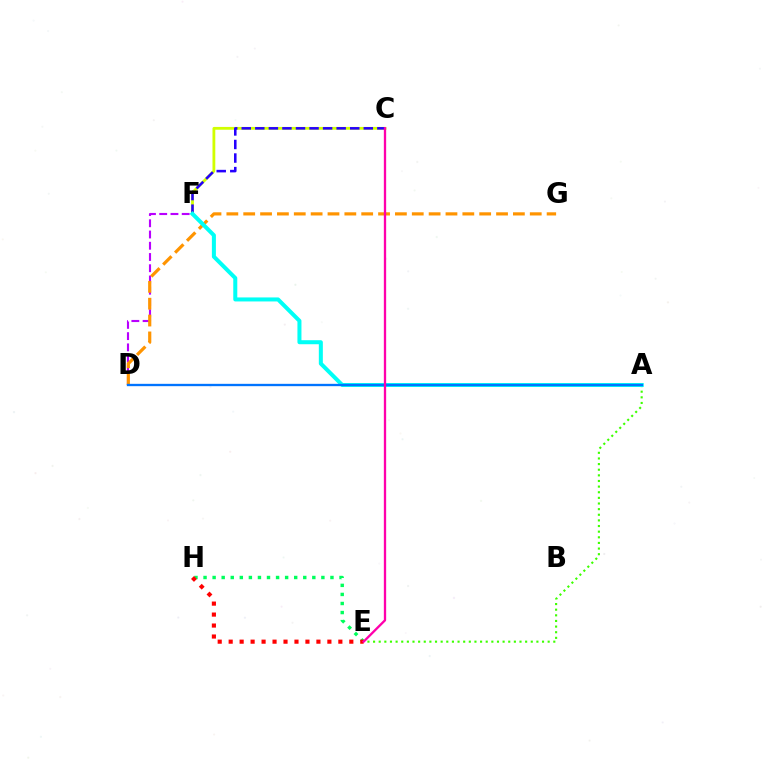{('E', 'H'): [{'color': '#00ff5c', 'line_style': 'dotted', 'thickness': 2.46}, {'color': '#ff0000', 'line_style': 'dotted', 'thickness': 2.98}], ('A', 'E'): [{'color': '#3dff00', 'line_style': 'dotted', 'thickness': 1.53}], ('D', 'F'): [{'color': '#b900ff', 'line_style': 'dashed', 'thickness': 1.53}], ('C', 'F'): [{'color': '#d1ff00', 'line_style': 'solid', 'thickness': 2.02}, {'color': '#2500ff', 'line_style': 'dashed', 'thickness': 1.84}], ('D', 'G'): [{'color': '#ff9400', 'line_style': 'dashed', 'thickness': 2.29}], ('A', 'F'): [{'color': '#00fff6', 'line_style': 'solid', 'thickness': 2.89}], ('A', 'D'): [{'color': '#0074ff', 'line_style': 'solid', 'thickness': 1.68}], ('C', 'E'): [{'color': '#ff00ac', 'line_style': 'solid', 'thickness': 1.67}]}